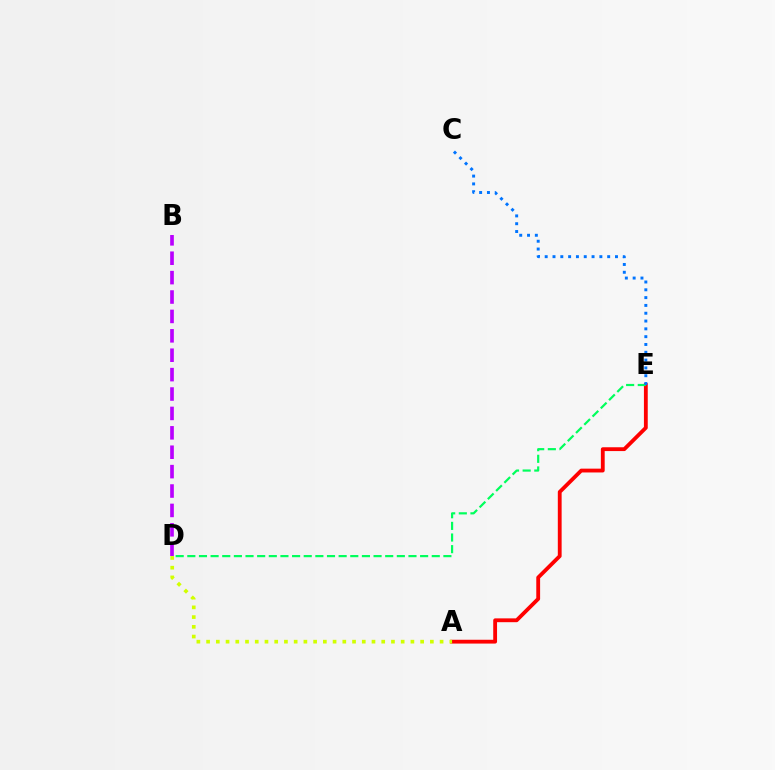{('A', 'E'): [{'color': '#ff0000', 'line_style': 'solid', 'thickness': 2.75}], ('D', 'E'): [{'color': '#00ff5c', 'line_style': 'dashed', 'thickness': 1.58}], ('B', 'D'): [{'color': '#b900ff', 'line_style': 'dashed', 'thickness': 2.64}], ('A', 'D'): [{'color': '#d1ff00', 'line_style': 'dotted', 'thickness': 2.64}], ('C', 'E'): [{'color': '#0074ff', 'line_style': 'dotted', 'thickness': 2.12}]}